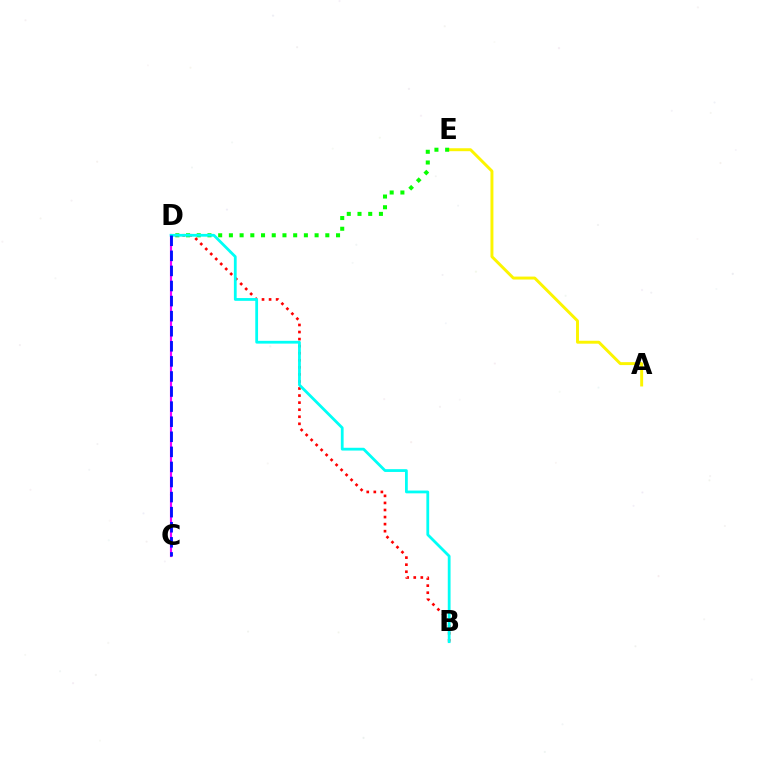{('C', 'D'): [{'color': '#ee00ff', 'line_style': 'solid', 'thickness': 1.54}, {'color': '#0010ff', 'line_style': 'dashed', 'thickness': 2.05}], ('A', 'E'): [{'color': '#fcf500', 'line_style': 'solid', 'thickness': 2.11}], ('D', 'E'): [{'color': '#08ff00', 'line_style': 'dotted', 'thickness': 2.91}], ('B', 'D'): [{'color': '#ff0000', 'line_style': 'dotted', 'thickness': 1.92}, {'color': '#00fff6', 'line_style': 'solid', 'thickness': 2.0}]}